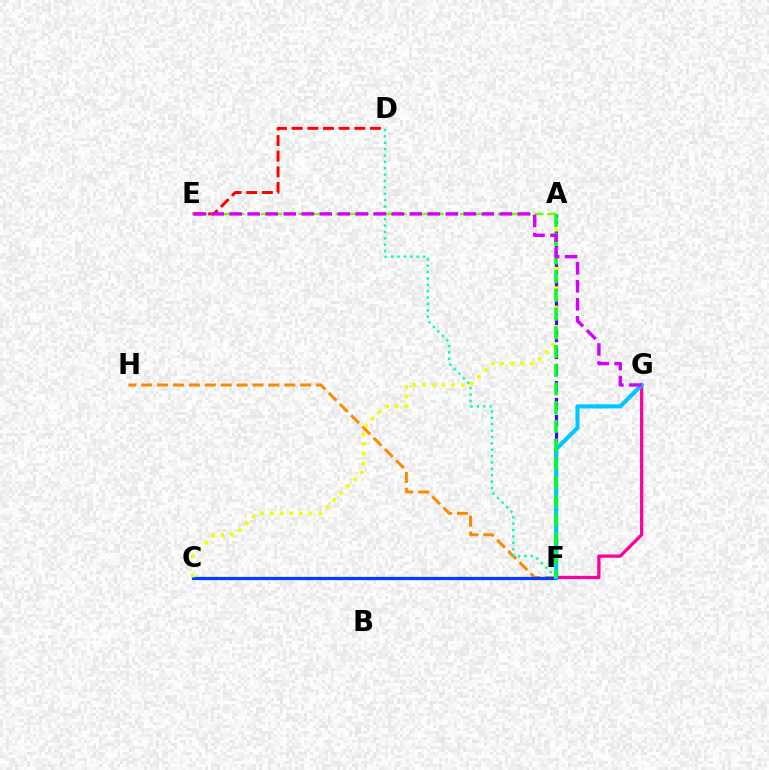{('F', 'H'): [{'color': '#ff8800', 'line_style': 'dashed', 'thickness': 2.16}], ('C', 'F'): [{'color': '#003fff', 'line_style': 'solid', 'thickness': 2.33}], ('F', 'G'): [{'color': '#ff00a0', 'line_style': 'solid', 'thickness': 2.36}, {'color': '#00c7ff', 'line_style': 'solid', 'thickness': 2.95}], ('D', 'E'): [{'color': '#ff0000', 'line_style': 'dashed', 'thickness': 2.13}], ('A', 'F'): [{'color': '#4f00ff', 'line_style': 'dashed', 'thickness': 2.29}, {'color': '#00ff27', 'line_style': 'dashed', 'thickness': 2.54}], ('A', 'E'): [{'color': '#66ff00', 'line_style': 'dashed', 'thickness': 1.69}], ('A', 'C'): [{'color': '#eeff00', 'line_style': 'dotted', 'thickness': 2.64}], ('D', 'F'): [{'color': '#00ffaf', 'line_style': 'dotted', 'thickness': 1.73}], ('E', 'G'): [{'color': '#d600ff', 'line_style': 'dashed', 'thickness': 2.45}]}